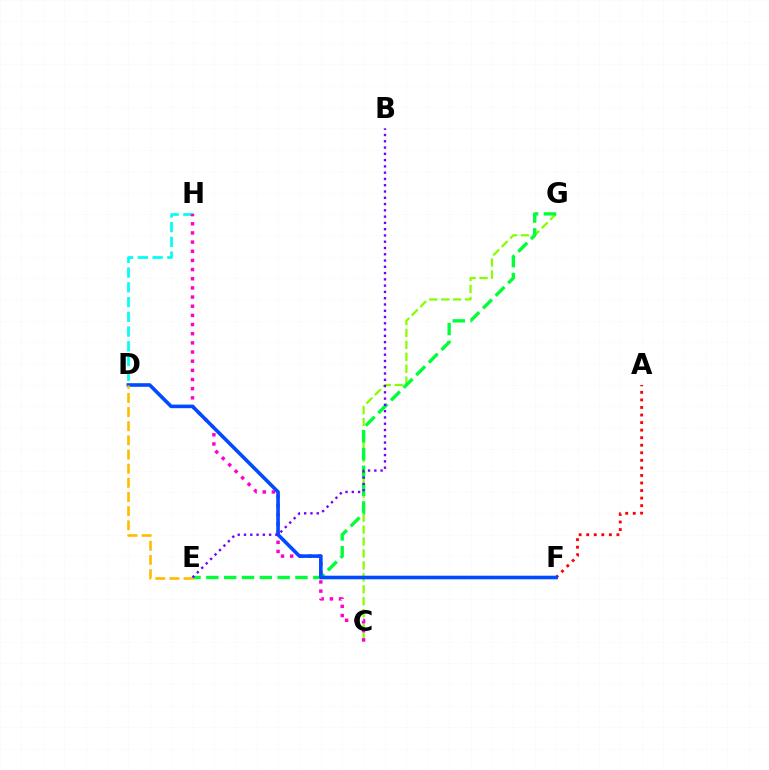{('A', 'F'): [{'color': '#ff0000', 'line_style': 'dotted', 'thickness': 2.05}], ('C', 'G'): [{'color': '#84ff00', 'line_style': 'dashed', 'thickness': 1.62}], ('D', 'H'): [{'color': '#00fff6', 'line_style': 'dashed', 'thickness': 2.0}], ('C', 'H'): [{'color': '#ff00cf', 'line_style': 'dotted', 'thickness': 2.49}], ('E', 'G'): [{'color': '#00ff39', 'line_style': 'dashed', 'thickness': 2.42}], ('D', 'F'): [{'color': '#004bff', 'line_style': 'solid', 'thickness': 2.59}], ('D', 'E'): [{'color': '#ffbd00', 'line_style': 'dashed', 'thickness': 1.92}], ('B', 'E'): [{'color': '#7200ff', 'line_style': 'dotted', 'thickness': 1.71}]}